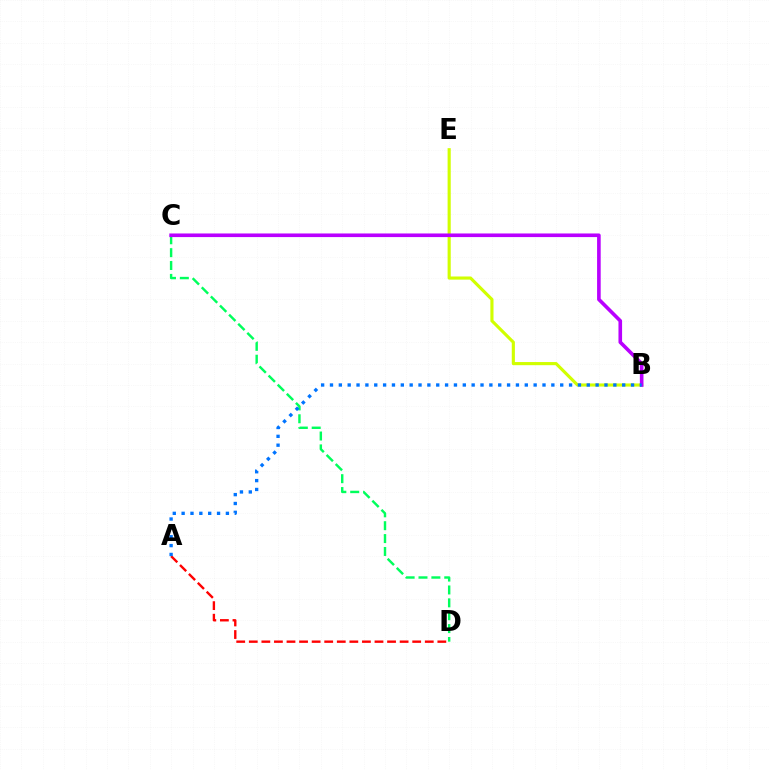{('C', 'D'): [{'color': '#00ff5c', 'line_style': 'dashed', 'thickness': 1.75}], ('B', 'E'): [{'color': '#d1ff00', 'line_style': 'solid', 'thickness': 2.26}], ('A', 'D'): [{'color': '#ff0000', 'line_style': 'dashed', 'thickness': 1.71}], ('B', 'C'): [{'color': '#b900ff', 'line_style': 'solid', 'thickness': 2.6}], ('A', 'B'): [{'color': '#0074ff', 'line_style': 'dotted', 'thickness': 2.41}]}